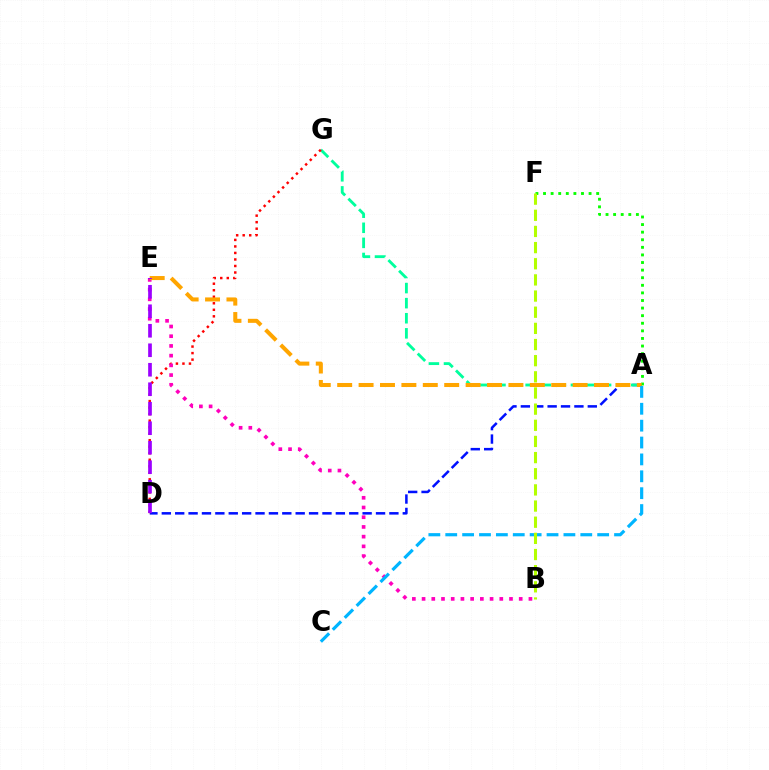{('A', 'D'): [{'color': '#0010ff', 'line_style': 'dashed', 'thickness': 1.82}], ('A', 'G'): [{'color': '#00ff9d', 'line_style': 'dashed', 'thickness': 2.05}], ('A', 'F'): [{'color': '#08ff00', 'line_style': 'dotted', 'thickness': 2.06}], ('D', 'G'): [{'color': '#ff0000', 'line_style': 'dotted', 'thickness': 1.77}], ('B', 'E'): [{'color': '#ff00bd', 'line_style': 'dotted', 'thickness': 2.64}], ('A', 'E'): [{'color': '#ffa500', 'line_style': 'dashed', 'thickness': 2.91}], ('D', 'E'): [{'color': '#9b00ff', 'line_style': 'dashed', 'thickness': 2.65}], ('A', 'C'): [{'color': '#00b5ff', 'line_style': 'dashed', 'thickness': 2.29}], ('B', 'F'): [{'color': '#b3ff00', 'line_style': 'dashed', 'thickness': 2.19}]}